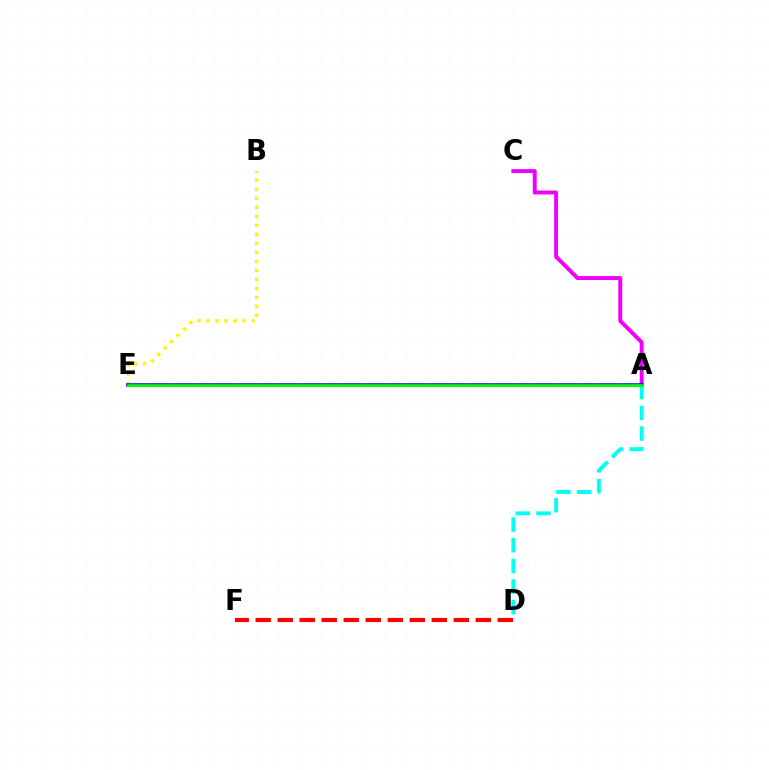{('A', 'C'): [{'color': '#ee00ff', 'line_style': 'solid', 'thickness': 2.83}], ('D', 'F'): [{'color': '#ff0000', 'line_style': 'dashed', 'thickness': 2.99}], ('B', 'E'): [{'color': '#fcf500', 'line_style': 'dotted', 'thickness': 2.45}], ('A', 'E'): [{'color': '#0010ff', 'line_style': 'solid', 'thickness': 2.54}, {'color': '#08ff00', 'line_style': 'solid', 'thickness': 1.89}], ('A', 'D'): [{'color': '#00fff6', 'line_style': 'dashed', 'thickness': 2.81}]}